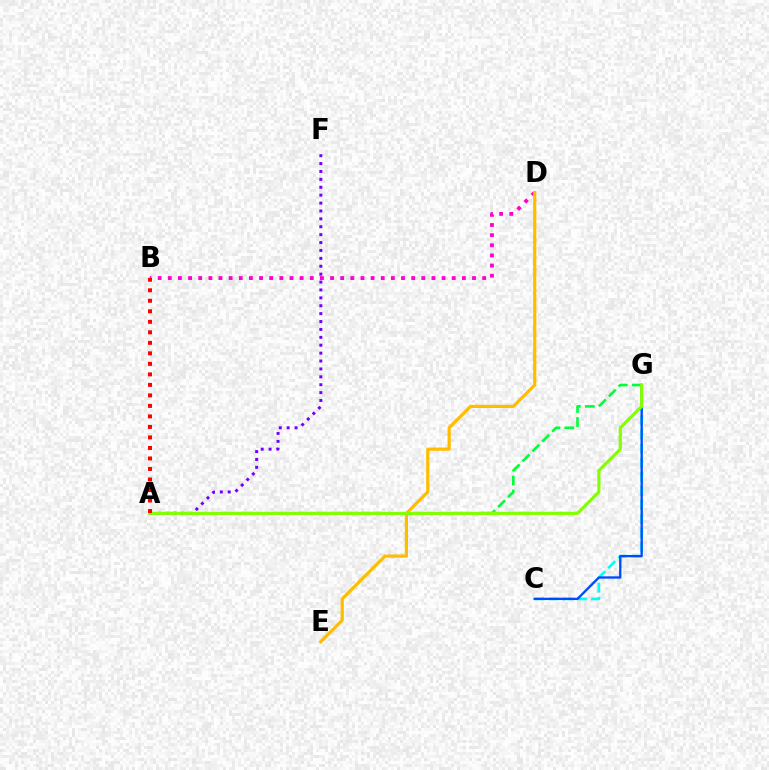{('A', 'G'): [{'color': '#00ff39', 'line_style': 'dashed', 'thickness': 1.9}, {'color': '#84ff00', 'line_style': 'solid', 'thickness': 2.28}], ('A', 'F'): [{'color': '#7200ff', 'line_style': 'dotted', 'thickness': 2.15}], ('C', 'G'): [{'color': '#00fff6', 'line_style': 'dashed', 'thickness': 1.92}, {'color': '#004bff', 'line_style': 'solid', 'thickness': 1.68}], ('B', 'D'): [{'color': '#ff00cf', 'line_style': 'dotted', 'thickness': 2.76}], ('D', 'E'): [{'color': '#ffbd00', 'line_style': 'solid', 'thickness': 2.31}], ('A', 'B'): [{'color': '#ff0000', 'line_style': 'dotted', 'thickness': 2.86}]}